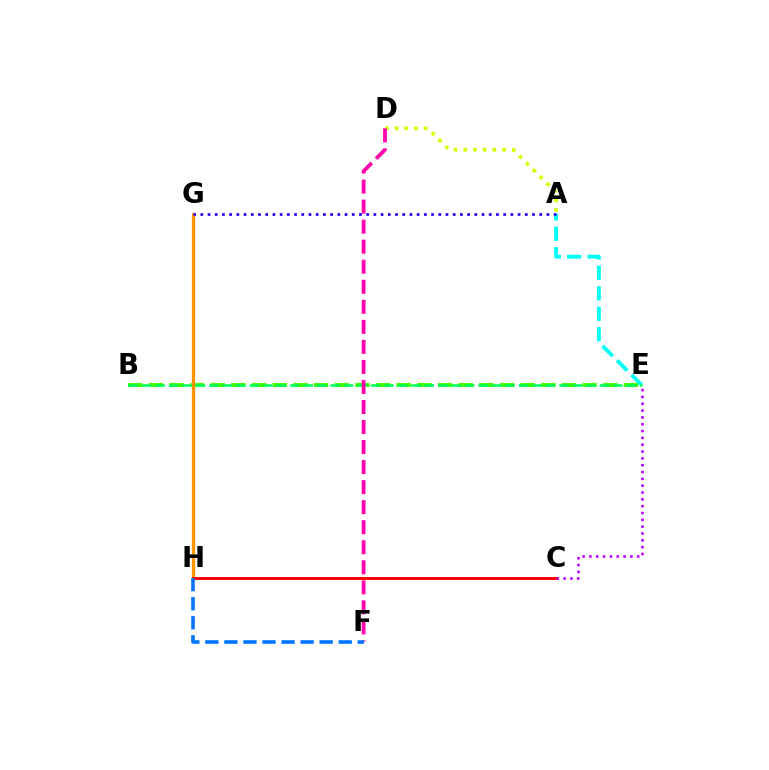{('B', 'E'): [{'color': '#3dff00', 'line_style': 'dashed', 'thickness': 2.81}, {'color': '#00ff5c', 'line_style': 'dashed', 'thickness': 1.83}], ('A', 'E'): [{'color': '#00fff6', 'line_style': 'dashed', 'thickness': 2.78}], ('A', 'D'): [{'color': '#d1ff00', 'line_style': 'dotted', 'thickness': 2.64}], ('G', 'H'): [{'color': '#ff9400', 'line_style': 'solid', 'thickness': 2.35}], ('D', 'F'): [{'color': '#ff00ac', 'line_style': 'dashed', 'thickness': 2.72}], ('A', 'G'): [{'color': '#2500ff', 'line_style': 'dotted', 'thickness': 1.96}], ('C', 'H'): [{'color': '#ff0000', 'line_style': 'solid', 'thickness': 2.13}], ('F', 'H'): [{'color': '#0074ff', 'line_style': 'dashed', 'thickness': 2.59}], ('C', 'E'): [{'color': '#b900ff', 'line_style': 'dotted', 'thickness': 1.86}]}